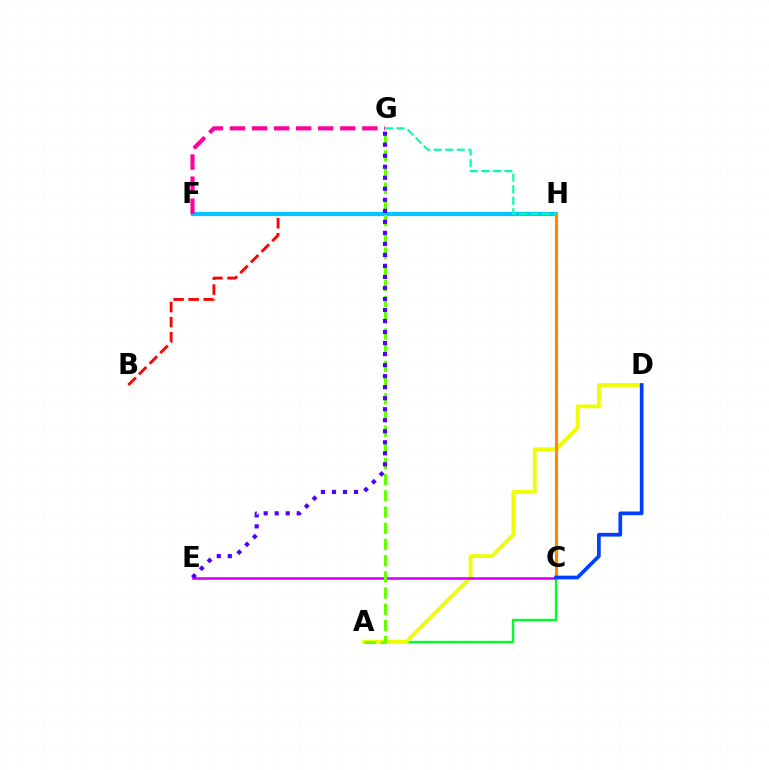{('A', 'C'): [{'color': '#00ff27', 'line_style': 'solid', 'thickness': 1.73}], ('A', 'D'): [{'color': '#eeff00', 'line_style': 'solid', 'thickness': 2.72}], ('B', 'H'): [{'color': '#ff0000', 'line_style': 'dashed', 'thickness': 2.05}], ('C', 'E'): [{'color': '#d600ff', 'line_style': 'solid', 'thickness': 1.88}], ('F', 'H'): [{'color': '#00c7ff', 'line_style': 'solid', 'thickness': 2.97}], ('C', 'H'): [{'color': '#ff8800', 'line_style': 'solid', 'thickness': 2.28}], ('A', 'G'): [{'color': '#66ff00', 'line_style': 'dashed', 'thickness': 2.2}], ('F', 'G'): [{'color': '#ff00a0', 'line_style': 'dashed', 'thickness': 3.0}], ('E', 'G'): [{'color': '#4f00ff', 'line_style': 'dotted', 'thickness': 2.99}], ('G', 'H'): [{'color': '#00ffaf', 'line_style': 'dashed', 'thickness': 1.56}], ('C', 'D'): [{'color': '#003fff', 'line_style': 'solid', 'thickness': 2.66}]}